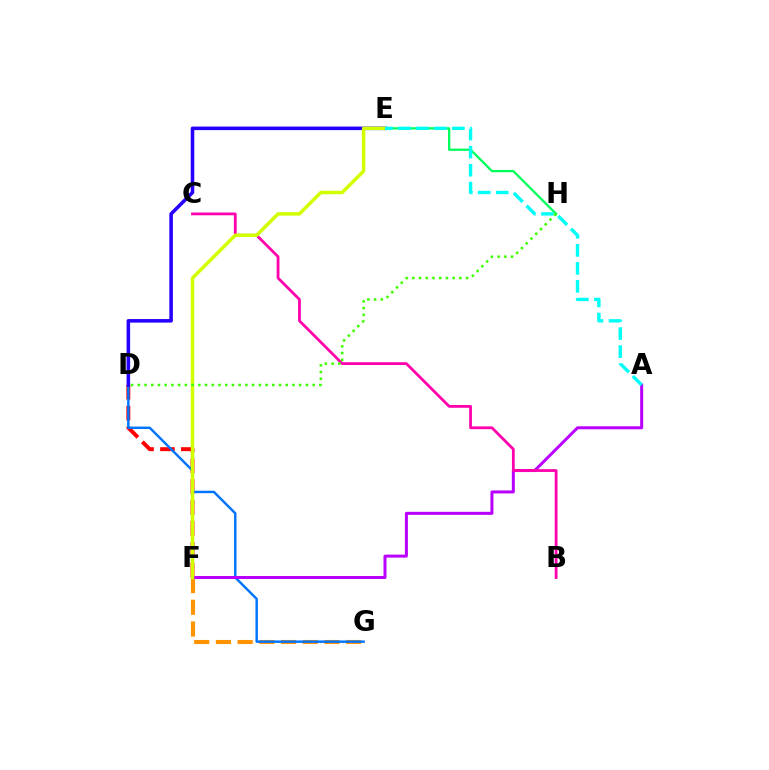{('D', 'F'): [{'color': '#ff0000', 'line_style': 'dashed', 'thickness': 2.83}], ('F', 'G'): [{'color': '#ff9400', 'line_style': 'dashed', 'thickness': 2.95}], ('E', 'H'): [{'color': '#00ff5c', 'line_style': 'solid', 'thickness': 1.64}], ('D', 'G'): [{'color': '#0074ff', 'line_style': 'solid', 'thickness': 1.76}], ('A', 'F'): [{'color': '#b900ff', 'line_style': 'solid', 'thickness': 2.16}], ('D', 'E'): [{'color': '#2500ff', 'line_style': 'solid', 'thickness': 2.55}], ('B', 'C'): [{'color': '#ff00ac', 'line_style': 'solid', 'thickness': 1.99}], ('E', 'F'): [{'color': '#d1ff00', 'line_style': 'solid', 'thickness': 2.51}], ('A', 'E'): [{'color': '#00fff6', 'line_style': 'dashed', 'thickness': 2.45}], ('D', 'H'): [{'color': '#3dff00', 'line_style': 'dotted', 'thickness': 1.83}]}